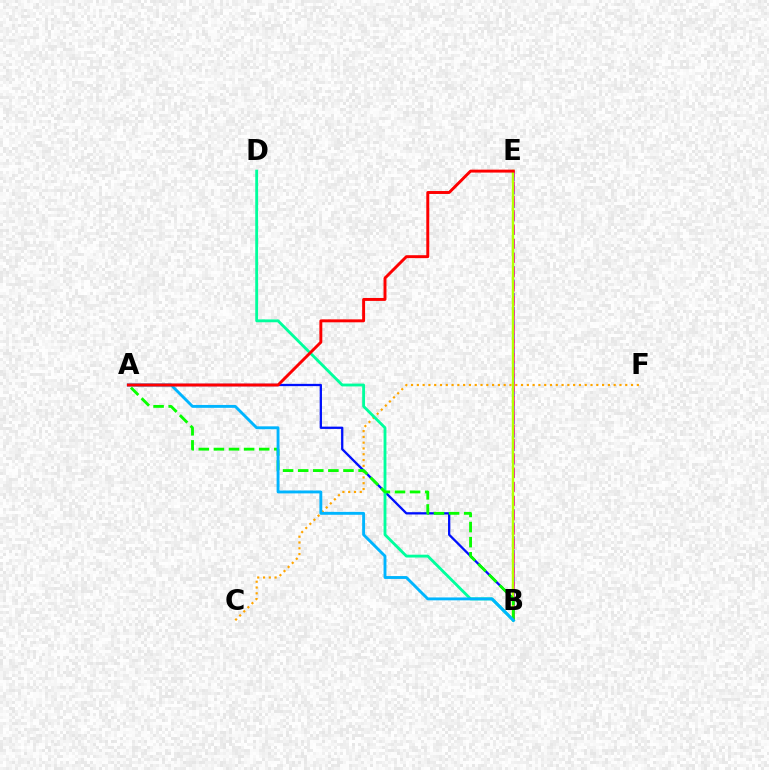{('C', 'F'): [{'color': '#ffa500', 'line_style': 'dotted', 'thickness': 1.57}], ('B', 'E'): [{'color': '#9b00ff', 'line_style': 'dashed', 'thickness': 1.84}, {'color': '#ff00bd', 'line_style': 'dashed', 'thickness': 1.94}, {'color': '#b3ff00', 'line_style': 'solid', 'thickness': 1.78}], ('A', 'B'): [{'color': '#0010ff', 'line_style': 'solid', 'thickness': 1.65}, {'color': '#08ff00', 'line_style': 'dashed', 'thickness': 2.05}, {'color': '#00b5ff', 'line_style': 'solid', 'thickness': 2.08}], ('B', 'D'): [{'color': '#00ff9d', 'line_style': 'solid', 'thickness': 2.04}], ('A', 'E'): [{'color': '#ff0000', 'line_style': 'solid', 'thickness': 2.11}]}